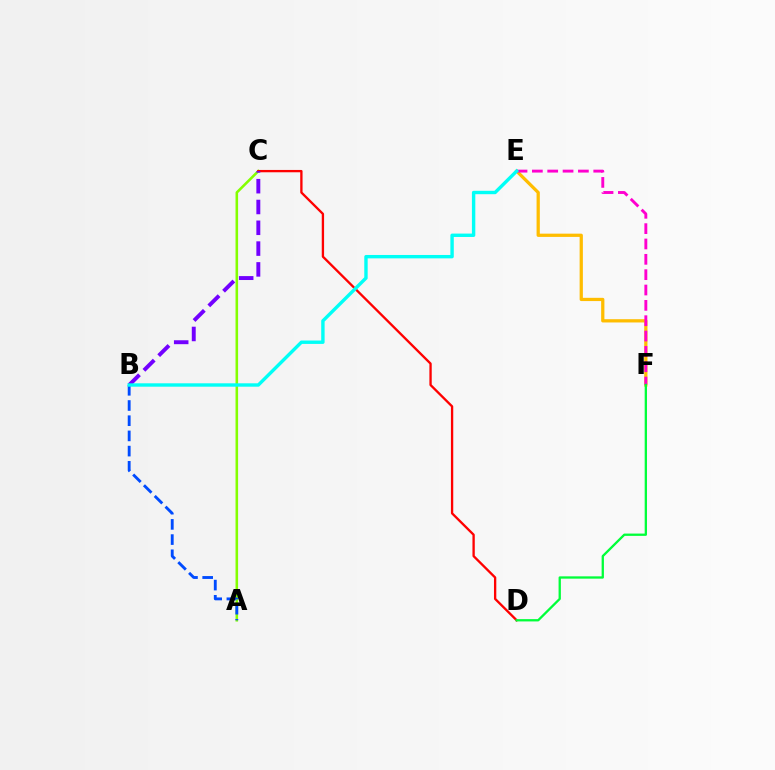{('A', 'C'): [{'color': '#84ff00', 'line_style': 'solid', 'thickness': 1.85}], ('A', 'B'): [{'color': '#004bff', 'line_style': 'dashed', 'thickness': 2.06}], ('C', 'D'): [{'color': '#ff0000', 'line_style': 'solid', 'thickness': 1.67}], ('B', 'C'): [{'color': '#7200ff', 'line_style': 'dashed', 'thickness': 2.83}], ('E', 'F'): [{'color': '#ffbd00', 'line_style': 'solid', 'thickness': 2.34}, {'color': '#ff00cf', 'line_style': 'dashed', 'thickness': 2.08}], ('D', 'F'): [{'color': '#00ff39', 'line_style': 'solid', 'thickness': 1.66}], ('B', 'E'): [{'color': '#00fff6', 'line_style': 'solid', 'thickness': 2.44}]}